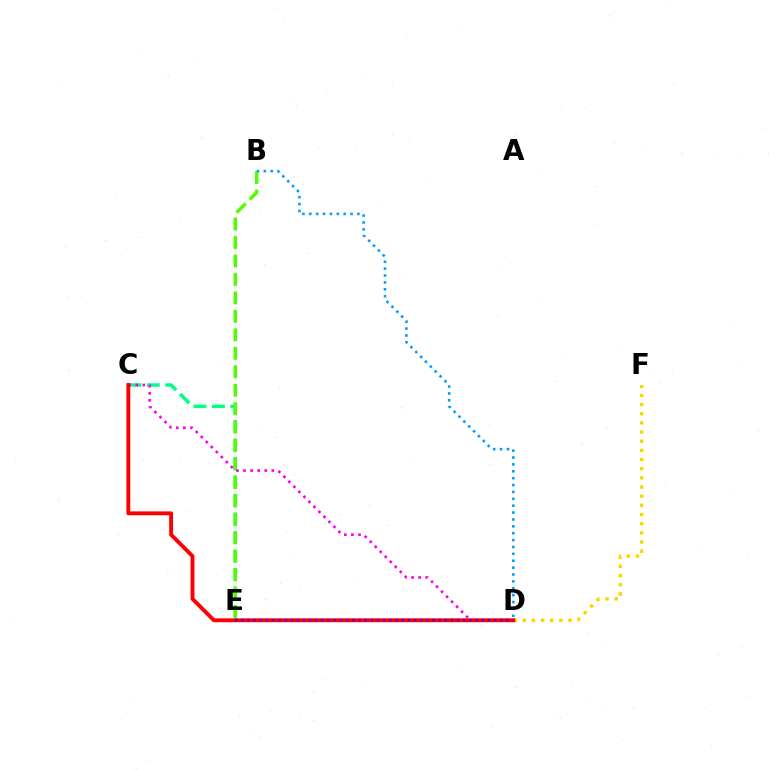{('D', 'F'): [{'color': '#ffd500', 'line_style': 'dotted', 'thickness': 2.49}], ('C', 'E'): [{'color': '#00ff86', 'line_style': 'dashed', 'thickness': 2.51}], ('B', 'E'): [{'color': '#4fff00', 'line_style': 'dashed', 'thickness': 2.51}], ('C', 'D'): [{'color': '#ff00ed', 'line_style': 'dotted', 'thickness': 1.92}, {'color': '#ff0000', 'line_style': 'solid', 'thickness': 2.8}], ('B', 'D'): [{'color': '#009eff', 'line_style': 'dotted', 'thickness': 1.87}], ('D', 'E'): [{'color': '#3700ff', 'line_style': 'dotted', 'thickness': 1.68}]}